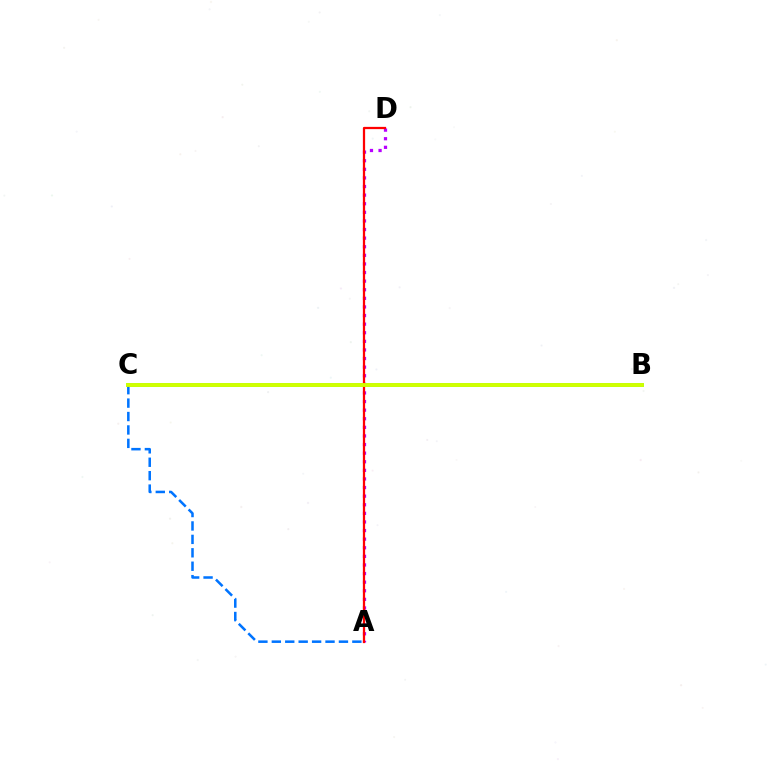{('B', 'C'): [{'color': '#00ff5c', 'line_style': 'solid', 'thickness': 2.56}, {'color': '#d1ff00', 'line_style': 'solid', 'thickness': 2.79}], ('A', 'C'): [{'color': '#0074ff', 'line_style': 'dashed', 'thickness': 1.82}], ('A', 'D'): [{'color': '#b900ff', 'line_style': 'dotted', 'thickness': 2.34}, {'color': '#ff0000', 'line_style': 'solid', 'thickness': 1.62}]}